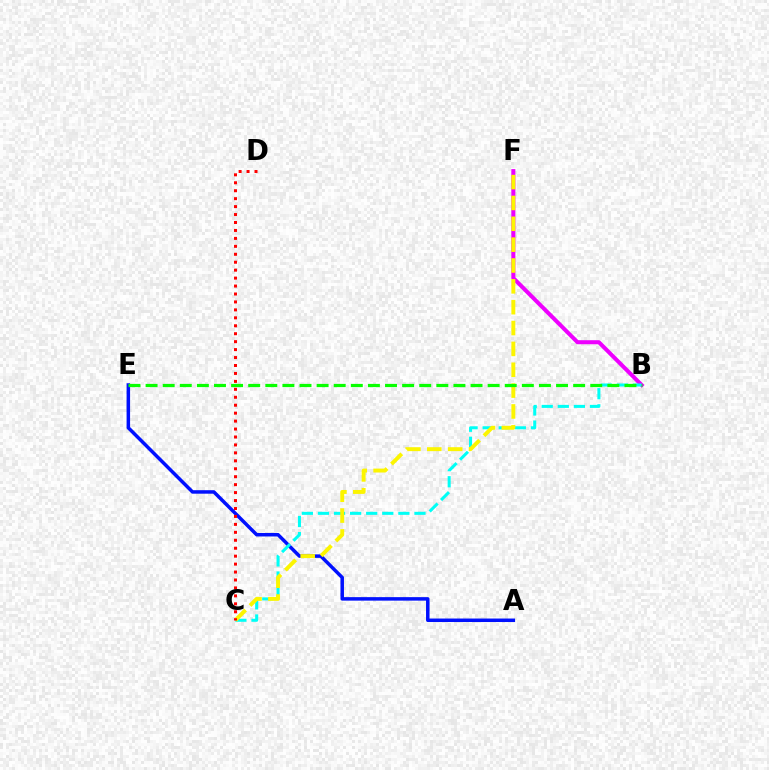{('B', 'F'): [{'color': '#ee00ff', 'line_style': 'solid', 'thickness': 2.9}], ('A', 'E'): [{'color': '#0010ff', 'line_style': 'solid', 'thickness': 2.52}], ('B', 'C'): [{'color': '#00fff6', 'line_style': 'dashed', 'thickness': 2.19}], ('C', 'F'): [{'color': '#fcf500', 'line_style': 'dashed', 'thickness': 2.83}], ('B', 'E'): [{'color': '#08ff00', 'line_style': 'dashed', 'thickness': 2.32}], ('C', 'D'): [{'color': '#ff0000', 'line_style': 'dotted', 'thickness': 2.16}]}